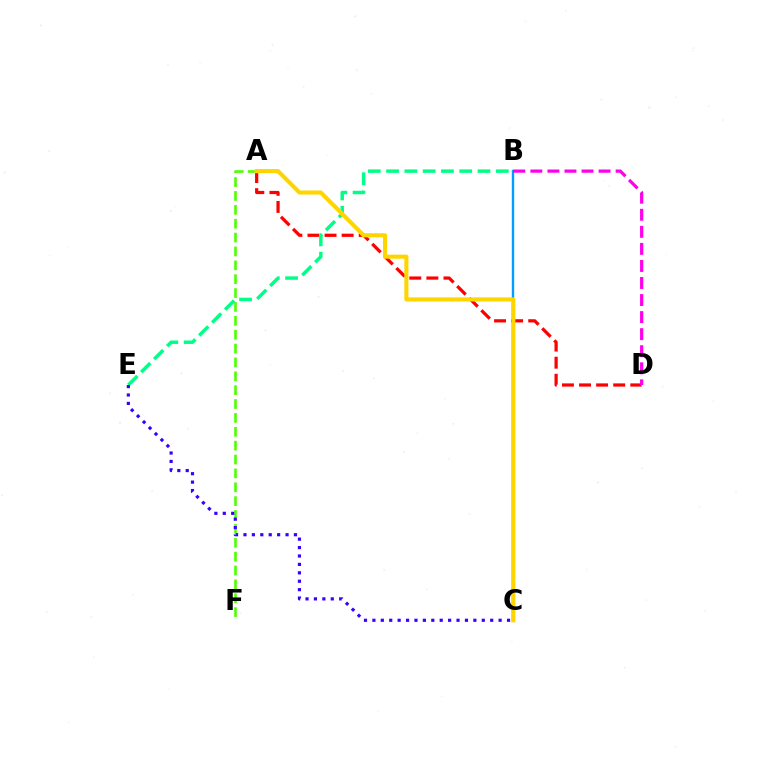{('B', 'C'): [{'color': '#009eff', 'line_style': 'solid', 'thickness': 1.71}], ('A', 'D'): [{'color': '#ff0000', 'line_style': 'dashed', 'thickness': 2.32}], ('B', 'D'): [{'color': '#ff00ed', 'line_style': 'dashed', 'thickness': 2.32}], ('A', 'F'): [{'color': '#4fff00', 'line_style': 'dashed', 'thickness': 1.88}], ('B', 'E'): [{'color': '#00ff86', 'line_style': 'dashed', 'thickness': 2.48}], ('A', 'C'): [{'color': '#ffd500', 'line_style': 'solid', 'thickness': 2.94}], ('C', 'E'): [{'color': '#3700ff', 'line_style': 'dotted', 'thickness': 2.29}]}